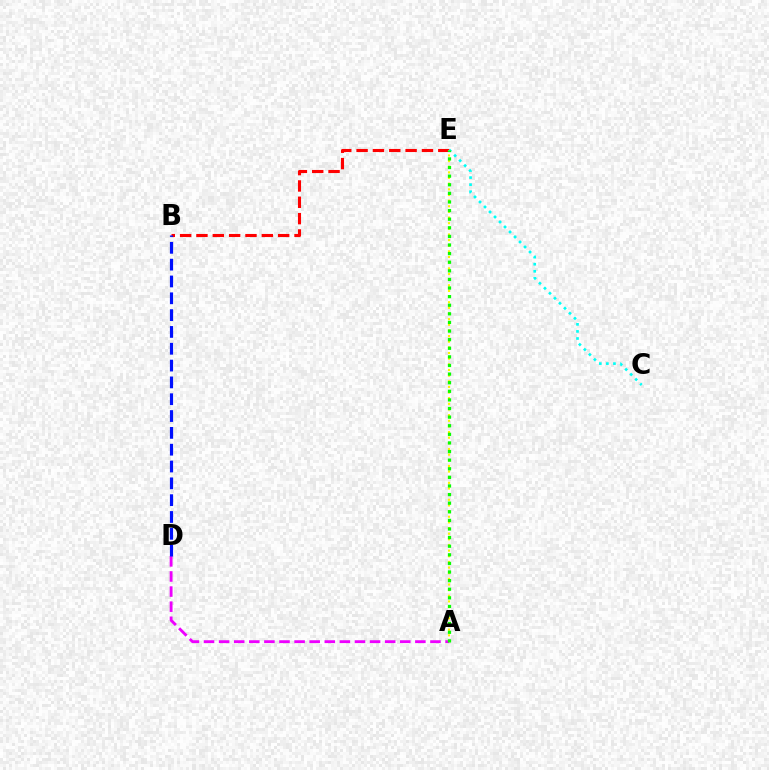{('A', 'D'): [{'color': '#ee00ff', 'line_style': 'dashed', 'thickness': 2.05}], ('B', 'E'): [{'color': '#ff0000', 'line_style': 'dashed', 'thickness': 2.22}], ('A', 'E'): [{'color': '#fcf500', 'line_style': 'dotted', 'thickness': 1.53}, {'color': '#08ff00', 'line_style': 'dotted', 'thickness': 2.34}], ('C', 'E'): [{'color': '#00fff6', 'line_style': 'dotted', 'thickness': 1.92}], ('B', 'D'): [{'color': '#0010ff', 'line_style': 'dashed', 'thickness': 2.29}]}